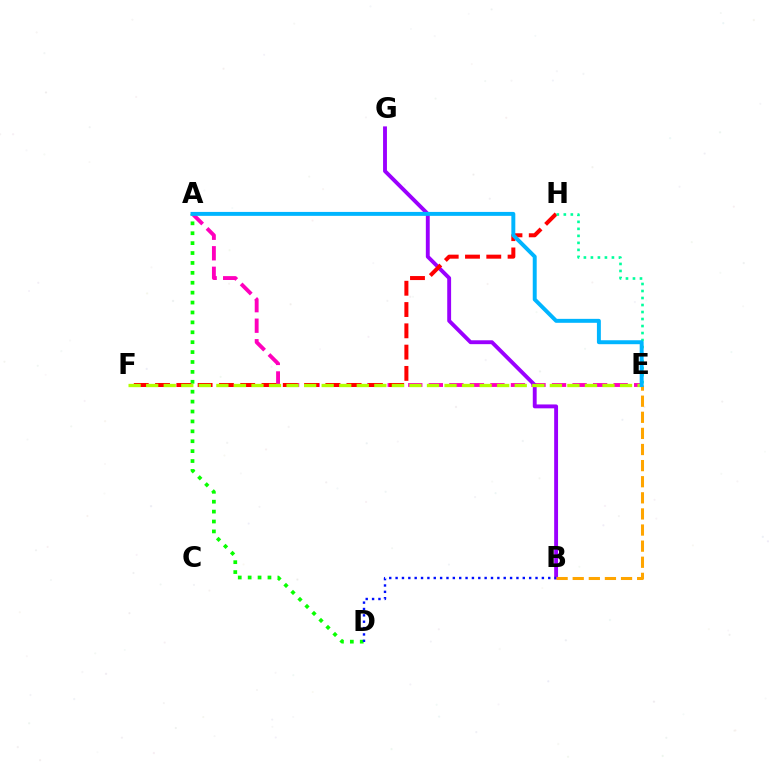{('A', 'E'): [{'color': '#ff00bd', 'line_style': 'dashed', 'thickness': 2.79}, {'color': '#00b5ff', 'line_style': 'solid', 'thickness': 2.84}], ('B', 'G'): [{'color': '#9b00ff', 'line_style': 'solid', 'thickness': 2.79}], ('A', 'D'): [{'color': '#08ff00', 'line_style': 'dotted', 'thickness': 2.69}], ('F', 'H'): [{'color': '#ff0000', 'line_style': 'dashed', 'thickness': 2.89}], ('E', 'H'): [{'color': '#00ff9d', 'line_style': 'dotted', 'thickness': 1.9}], ('E', 'F'): [{'color': '#b3ff00', 'line_style': 'dashed', 'thickness': 2.38}], ('B', 'E'): [{'color': '#ffa500', 'line_style': 'dashed', 'thickness': 2.19}], ('B', 'D'): [{'color': '#0010ff', 'line_style': 'dotted', 'thickness': 1.73}]}